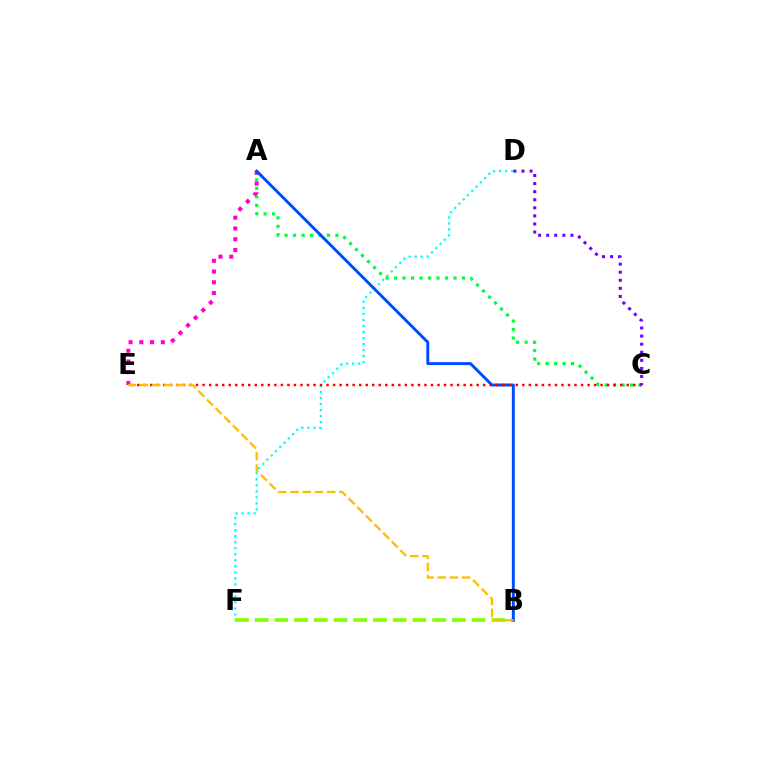{('A', 'C'): [{'color': '#00ff39', 'line_style': 'dotted', 'thickness': 2.3}], ('D', 'F'): [{'color': '#00fff6', 'line_style': 'dotted', 'thickness': 1.64}], ('A', 'E'): [{'color': '#ff00cf', 'line_style': 'dotted', 'thickness': 2.92}], ('B', 'F'): [{'color': '#84ff00', 'line_style': 'dashed', 'thickness': 2.68}], ('A', 'B'): [{'color': '#004bff', 'line_style': 'solid', 'thickness': 2.12}], ('C', 'E'): [{'color': '#ff0000', 'line_style': 'dotted', 'thickness': 1.77}], ('B', 'E'): [{'color': '#ffbd00', 'line_style': 'dashed', 'thickness': 1.66}], ('C', 'D'): [{'color': '#7200ff', 'line_style': 'dotted', 'thickness': 2.2}]}